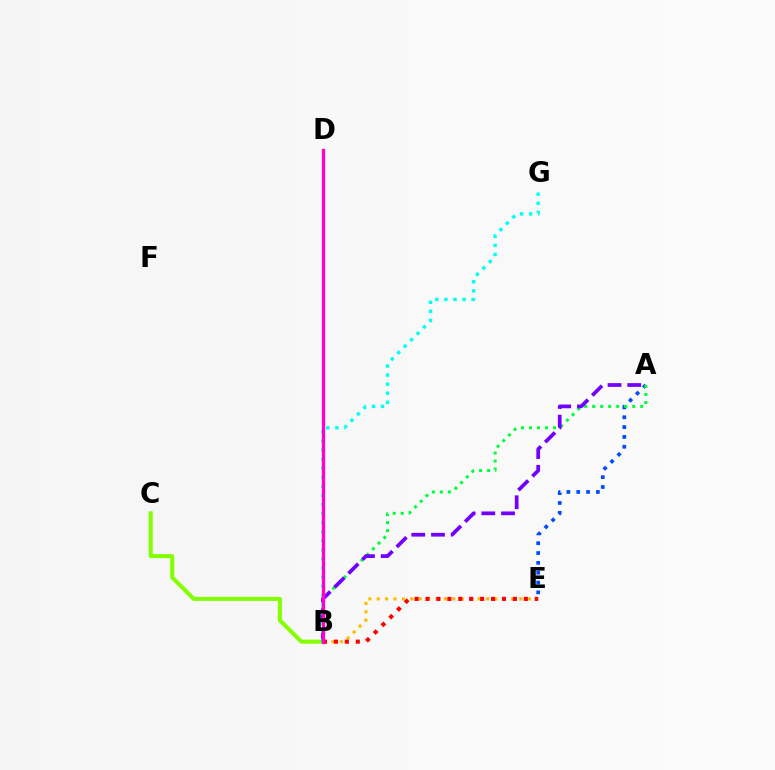{('A', 'E'): [{'color': '#004bff', 'line_style': 'dotted', 'thickness': 2.67}], ('B', 'C'): [{'color': '#84ff00', 'line_style': 'solid', 'thickness': 2.91}], ('A', 'B'): [{'color': '#00ff39', 'line_style': 'dotted', 'thickness': 2.17}, {'color': '#7200ff', 'line_style': 'dashed', 'thickness': 2.68}], ('B', 'E'): [{'color': '#ffbd00', 'line_style': 'dotted', 'thickness': 2.28}, {'color': '#ff0000', 'line_style': 'dotted', 'thickness': 2.97}], ('B', 'G'): [{'color': '#00fff6', 'line_style': 'dotted', 'thickness': 2.47}], ('B', 'D'): [{'color': '#ff00cf', 'line_style': 'solid', 'thickness': 2.36}]}